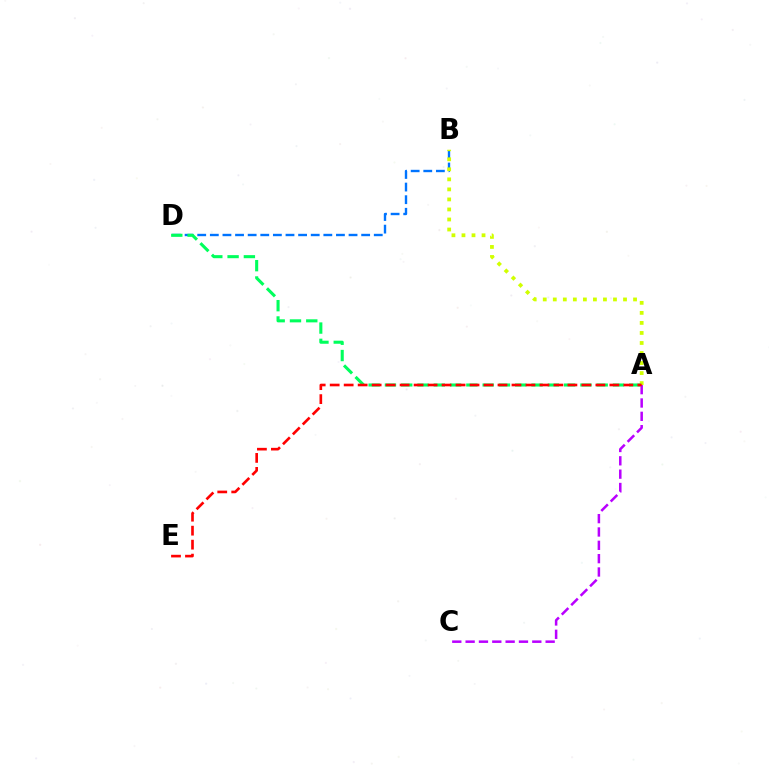{('A', 'C'): [{'color': '#b900ff', 'line_style': 'dashed', 'thickness': 1.81}], ('B', 'D'): [{'color': '#0074ff', 'line_style': 'dashed', 'thickness': 1.71}], ('A', 'B'): [{'color': '#d1ff00', 'line_style': 'dotted', 'thickness': 2.73}], ('A', 'D'): [{'color': '#00ff5c', 'line_style': 'dashed', 'thickness': 2.21}], ('A', 'E'): [{'color': '#ff0000', 'line_style': 'dashed', 'thickness': 1.9}]}